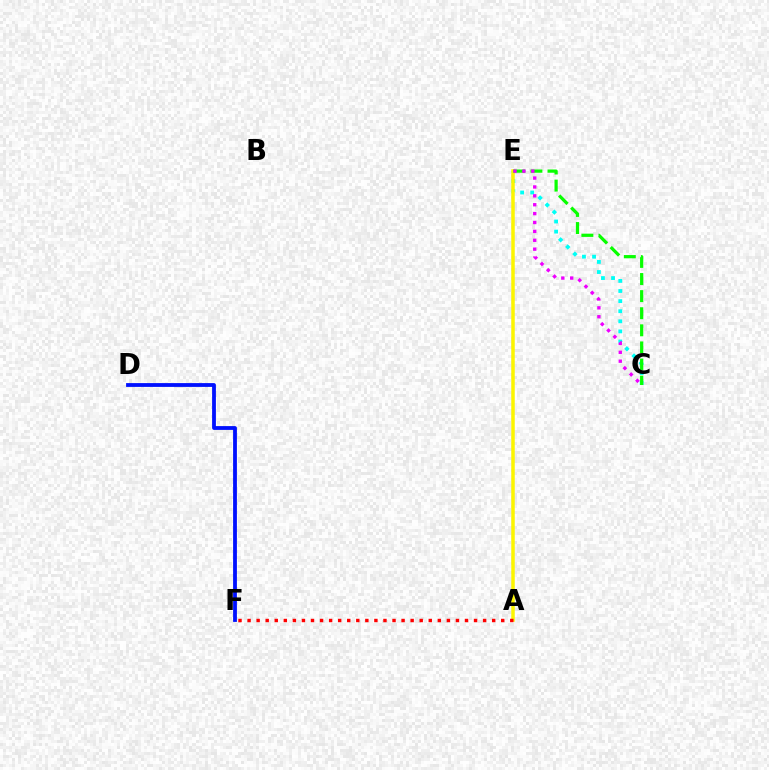{('C', 'E'): [{'color': '#00fff6', 'line_style': 'dotted', 'thickness': 2.74}, {'color': '#08ff00', 'line_style': 'dashed', 'thickness': 2.32}, {'color': '#ee00ff', 'line_style': 'dotted', 'thickness': 2.41}], ('A', 'E'): [{'color': '#fcf500', 'line_style': 'solid', 'thickness': 2.53}], ('D', 'F'): [{'color': '#0010ff', 'line_style': 'solid', 'thickness': 2.74}], ('A', 'F'): [{'color': '#ff0000', 'line_style': 'dotted', 'thickness': 2.46}]}